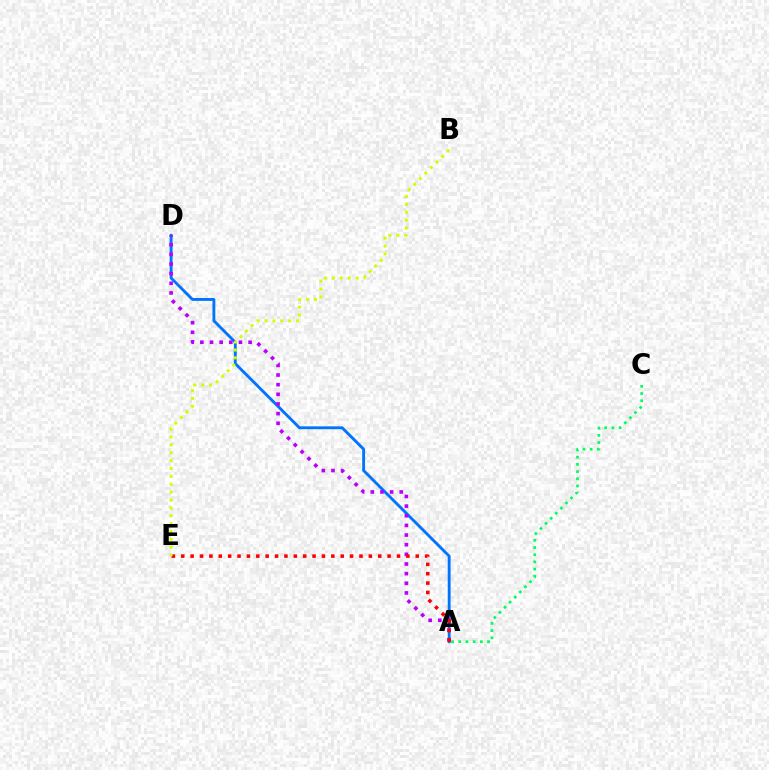{('A', 'C'): [{'color': '#00ff5c', 'line_style': 'dotted', 'thickness': 1.96}], ('A', 'D'): [{'color': '#0074ff', 'line_style': 'solid', 'thickness': 2.06}, {'color': '#b900ff', 'line_style': 'dotted', 'thickness': 2.62}], ('A', 'E'): [{'color': '#ff0000', 'line_style': 'dotted', 'thickness': 2.55}], ('B', 'E'): [{'color': '#d1ff00', 'line_style': 'dotted', 'thickness': 2.14}]}